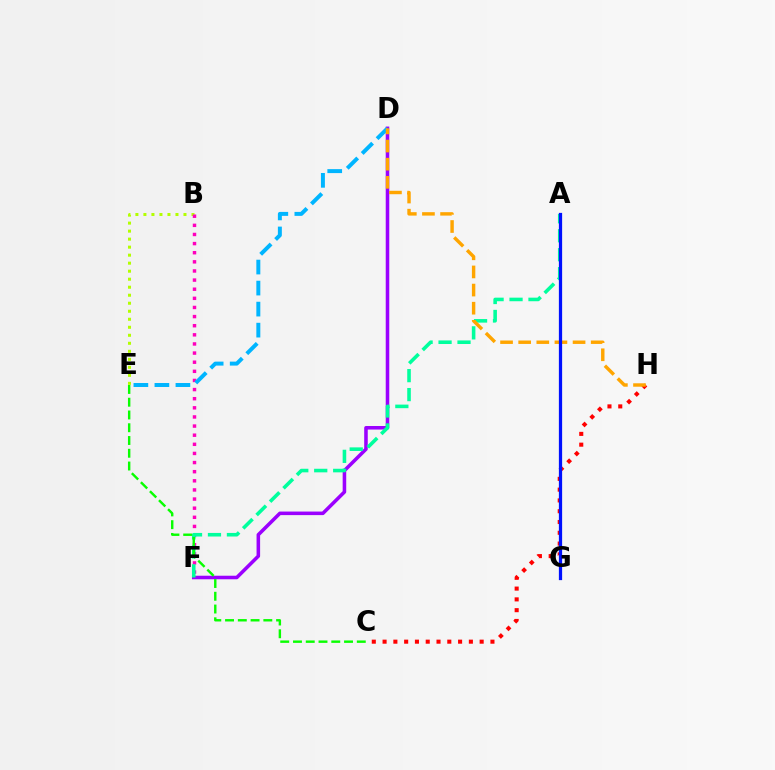{('B', 'E'): [{'color': '#b3ff00', 'line_style': 'dotted', 'thickness': 2.18}], ('D', 'F'): [{'color': '#9b00ff', 'line_style': 'solid', 'thickness': 2.56}], ('B', 'F'): [{'color': '#ff00bd', 'line_style': 'dotted', 'thickness': 2.48}], ('C', 'H'): [{'color': '#ff0000', 'line_style': 'dotted', 'thickness': 2.93}], ('A', 'F'): [{'color': '#00ff9d', 'line_style': 'dashed', 'thickness': 2.58}], ('D', 'E'): [{'color': '#00b5ff', 'line_style': 'dashed', 'thickness': 2.86}], ('D', 'H'): [{'color': '#ffa500', 'line_style': 'dashed', 'thickness': 2.46}], ('C', 'E'): [{'color': '#08ff00', 'line_style': 'dashed', 'thickness': 1.73}], ('A', 'G'): [{'color': '#0010ff', 'line_style': 'solid', 'thickness': 2.34}]}